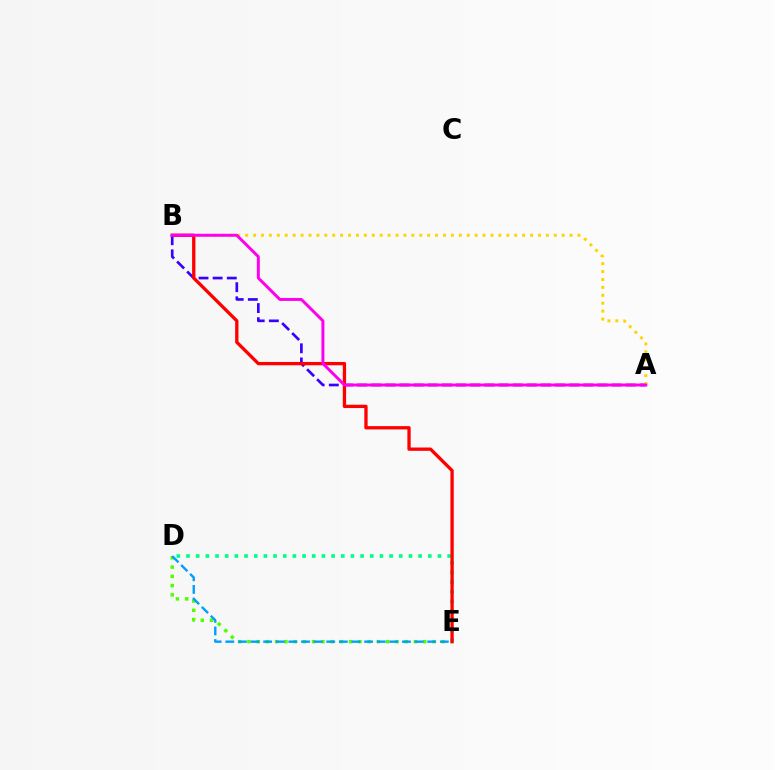{('A', 'B'): [{'color': '#3700ff', 'line_style': 'dashed', 'thickness': 1.92}, {'color': '#ffd500', 'line_style': 'dotted', 'thickness': 2.15}, {'color': '#ff00ed', 'line_style': 'solid', 'thickness': 2.14}], ('D', 'E'): [{'color': '#4fff00', 'line_style': 'dotted', 'thickness': 2.51}, {'color': '#00ff86', 'line_style': 'dotted', 'thickness': 2.63}, {'color': '#009eff', 'line_style': 'dashed', 'thickness': 1.71}], ('B', 'E'): [{'color': '#ff0000', 'line_style': 'solid', 'thickness': 2.38}]}